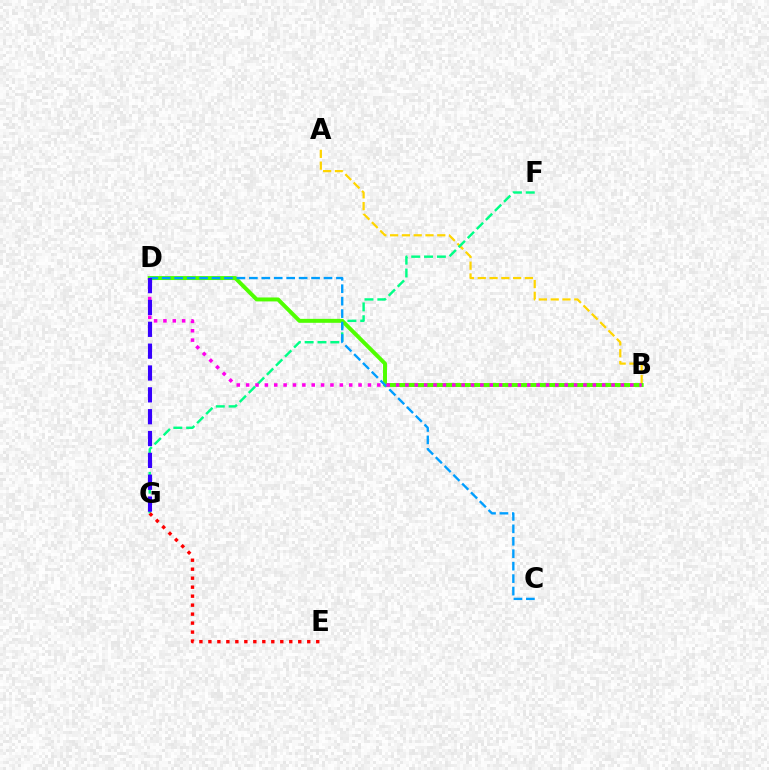{('A', 'B'): [{'color': '#ffd500', 'line_style': 'dashed', 'thickness': 1.6}], ('F', 'G'): [{'color': '#00ff86', 'line_style': 'dashed', 'thickness': 1.74}], ('B', 'D'): [{'color': '#4fff00', 'line_style': 'solid', 'thickness': 2.84}, {'color': '#ff00ed', 'line_style': 'dotted', 'thickness': 2.55}], ('C', 'D'): [{'color': '#009eff', 'line_style': 'dashed', 'thickness': 1.69}], ('D', 'G'): [{'color': '#3700ff', 'line_style': 'dashed', 'thickness': 2.97}], ('E', 'G'): [{'color': '#ff0000', 'line_style': 'dotted', 'thickness': 2.44}]}